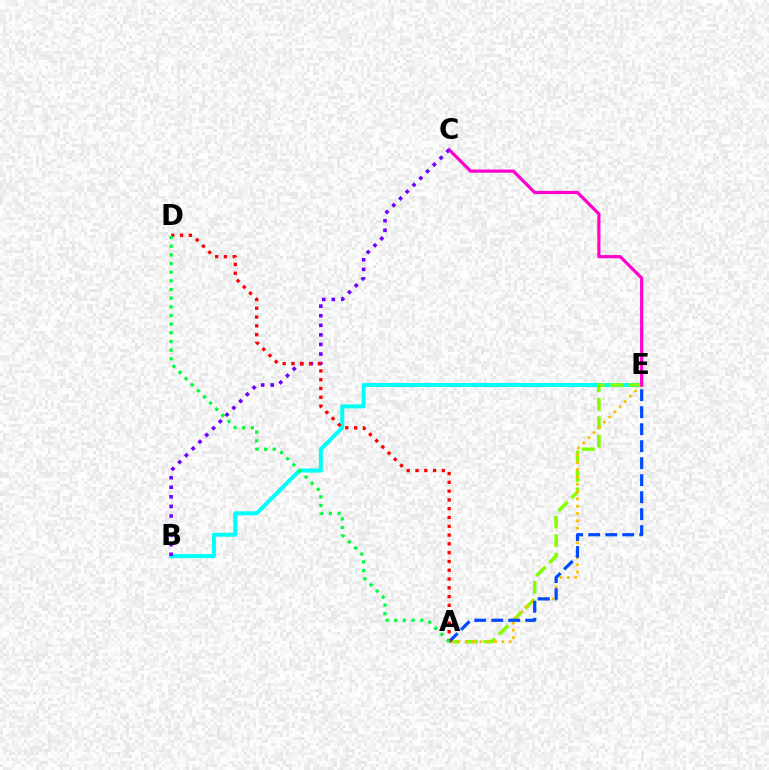{('B', 'E'): [{'color': '#00fff6', 'line_style': 'solid', 'thickness': 2.89}], ('A', 'E'): [{'color': '#84ff00', 'line_style': 'dashed', 'thickness': 2.52}, {'color': '#ffbd00', 'line_style': 'dotted', 'thickness': 1.99}, {'color': '#004bff', 'line_style': 'dashed', 'thickness': 2.31}], ('C', 'E'): [{'color': '#ff00cf', 'line_style': 'solid', 'thickness': 2.3}], ('B', 'C'): [{'color': '#7200ff', 'line_style': 'dotted', 'thickness': 2.6}], ('A', 'D'): [{'color': '#ff0000', 'line_style': 'dotted', 'thickness': 2.39}, {'color': '#00ff39', 'line_style': 'dotted', 'thickness': 2.35}]}